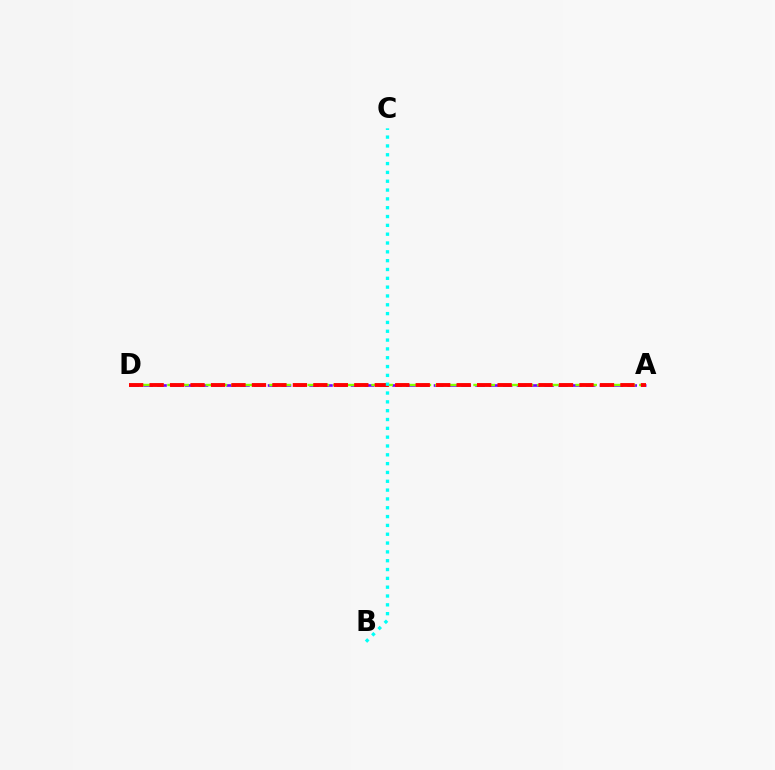{('A', 'D'): [{'color': '#7200ff', 'line_style': 'dashed', 'thickness': 1.88}, {'color': '#84ff00', 'line_style': 'dashed', 'thickness': 1.73}, {'color': '#ff0000', 'line_style': 'dashed', 'thickness': 2.78}], ('B', 'C'): [{'color': '#00fff6', 'line_style': 'dotted', 'thickness': 2.4}]}